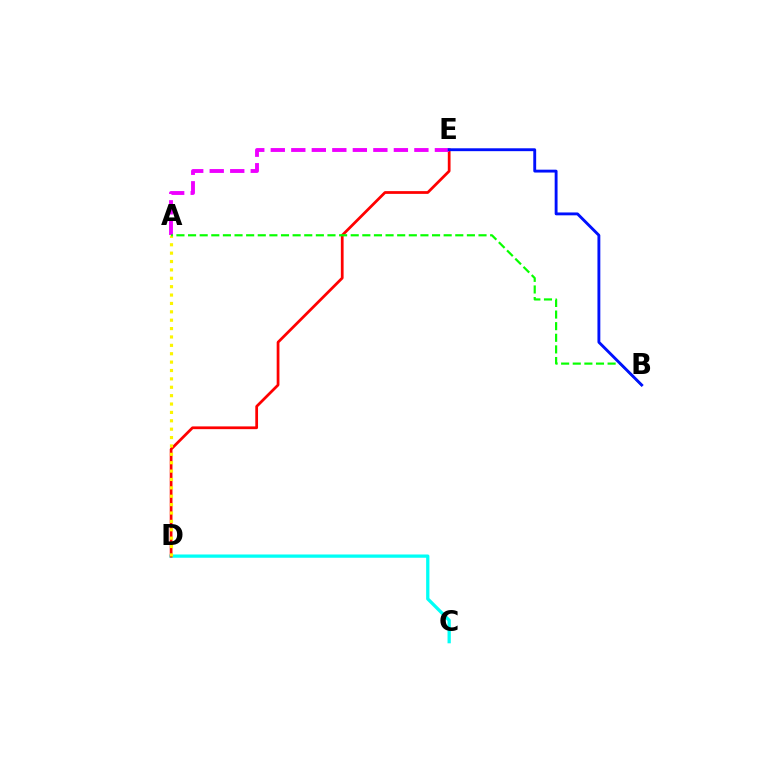{('C', 'D'): [{'color': '#00fff6', 'line_style': 'solid', 'thickness': 2.36}], ('D', 'E'): [{'color': '#ff0000', 'line_style': 'solid', 'thickness': 1.98}], ('A', 'D'): [{'color': '#fcf500', 'line_style': 'dotted', 'thickness': 2.28}], ('A', 'E'): [{'color': '#ee00ff', 'line_style': 'dashed', 'thickness': 2.79}], ('A', 'B'): [{'color': '#08ff00', 'line_style': 'dashed', 'thickness': 1.58}], ('B', 'E'): [{'color': '#0010ff', 'line_style': 'solid', 'thickness': 2.07}]}